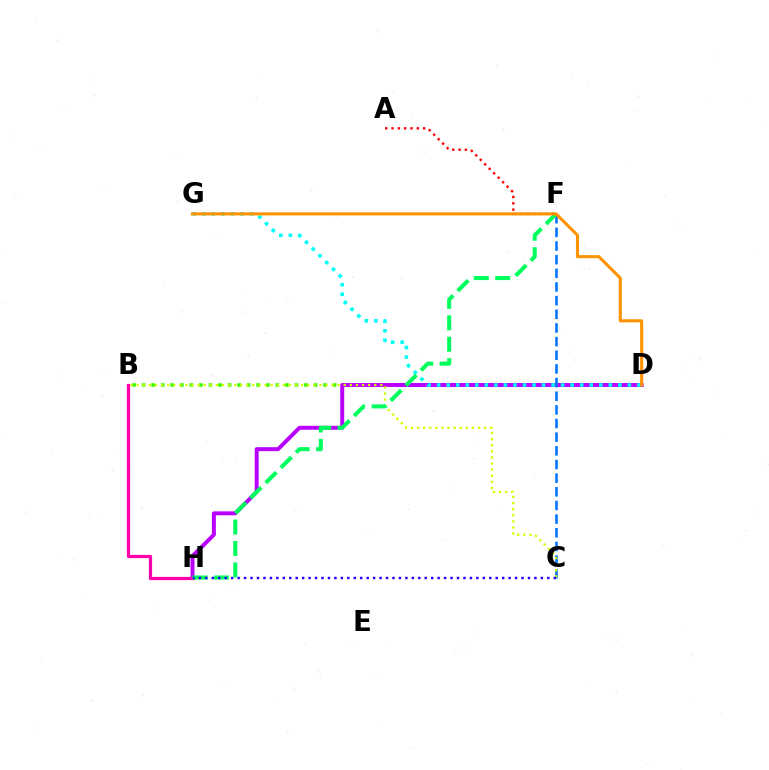{('B', 'D'): [{'color': '#3dff00', 'line_style': 'dotted', 'thickness': 2.59}], ('D', 'H'): [{'color': '#b900ff', 'line_style': 'solid', 'thickness': 2.85}], ('B', 'H'): [{'color': '#ff00ac', 'line_style': 'solid', 'thickness': 2.32}], ('A', 'F'): [{'color': '#ff0000', 'line_style': 'dotted', 'thickness': 1.72}], ('C', 'F'): [{'color': '#0074ff', 'line_style': 'dashed', 'thickness': 1.85}], ('D', 'G'): [{'color': '#00fff6', 'line_style': 'dotted', 'thickness': 2.59}, {'color': '#ff9400', 'line_style': 'solid', 'thickness': 2.22}], ('B', 'C'): [{'color': '#d1ff00', 'line_style': 'dotted', 'thickness': 1.65}], ('F', 'H'): [{'color': '#00ff5c', 'line_style': 'dashed', 'thickness': 2.91}], ('C', 'H'): [{'color': '#2500ff', 'line_style': 'dotted', 'thickness': 1.75}]}